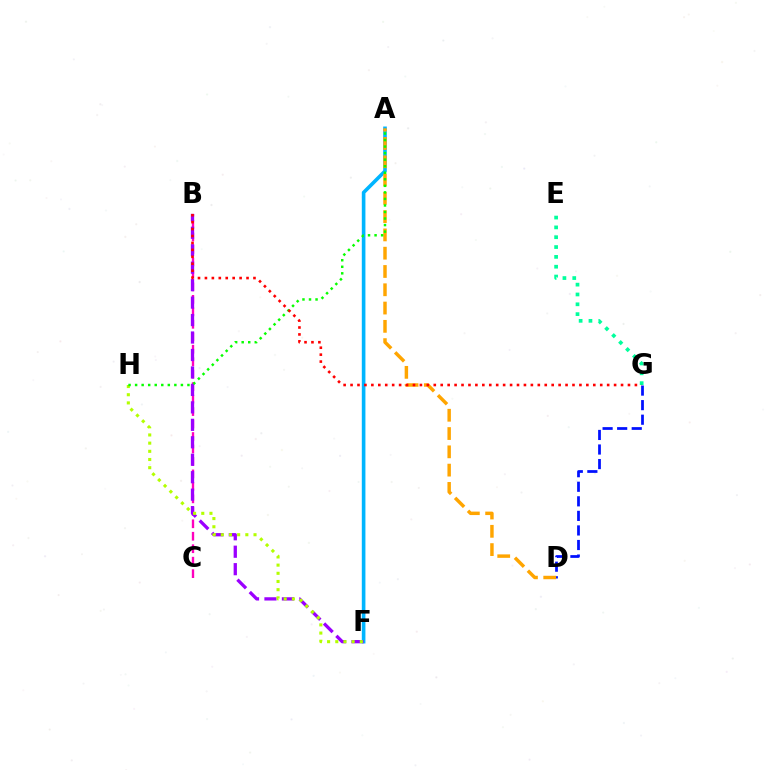{('B', 'C'): [{'color': '#ff00bd', 'line_style': 'dashed', 'thickness': 1.69}], ('A', 'F'): [{'color': '#00b5ff', 'line_style': 'solid', 'thickness': 2.61}], ('D', 'G'): [{'color': '#0010ff', 'line_style': 'dashed', 'thickness': 1.98}], ('B', 'F'): [{'color': '#9b00ff', 'line_style': 'dashed', 'thickness': 2.37}], ('A', 'D'): [{'color': '#ffa500', 'line_style': 'dashed', 'thickness': 2.48}], ('F', 'H'): [{'color': '#b3ff00', 'line_style': 'dotted', 'thickness': 2.22}], ('A', 'H'): [{'color': '#08ff00', 'line_style': 'dotted', 'thickness': 1.78}], ('E', 'G'): [{'color': '#00ff9d', 'line_style': 'dotted', 'thickness': 2.67}], ('B', 'G'): [{'color': '#ff0000', 'line_style': 'dotted', 'thickness': 1.88}]}